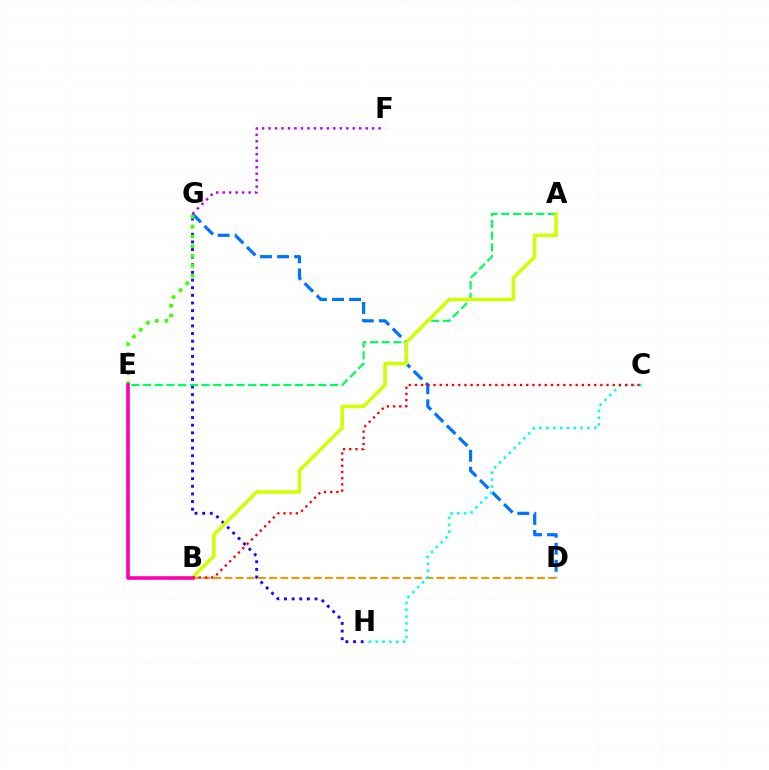{('D', 'G'): [{'color': '#0074ff', 'line_style': 'dashed', 'thickness': 2.32}], ('F', 'G'): [{'color': '#b900ff', 'line_style': 'dotted', 'thickness': 1.76}], ('B', 'D'): [{'color': '#ff9400', 'line_style': 'dashed', 'thickness': 1.52}], ('G', 'H'): [{'color': '#2500ff', 'line_style': 'dotted', 'thickness': 2.07}], ('A', 'E'): [{'color': '#00ff5c', 'line_style': 'dashed', 'thickness': 1.59}], ('C', 'H'): [{'color': '#00fff6', 'line_style': 'dotted', 'thickness': 1.86}], ('A', 'B'): [{'color': '#d1ff00', 'line_style': 'solid', 'thickness': 2.55}], ('E', 'G'): [{'color': '#3dff00', 'line_style': 'dotted', 'thickness': 2.66}], ('B', 'C'): [{'color': '#ff0000', 'line_style': 'dotted', 'thickness': 1.68}], ('B', 'E'): [{'color': '#ff00ac', 'line_style': 'solid', 'thickness': 2.6}]}